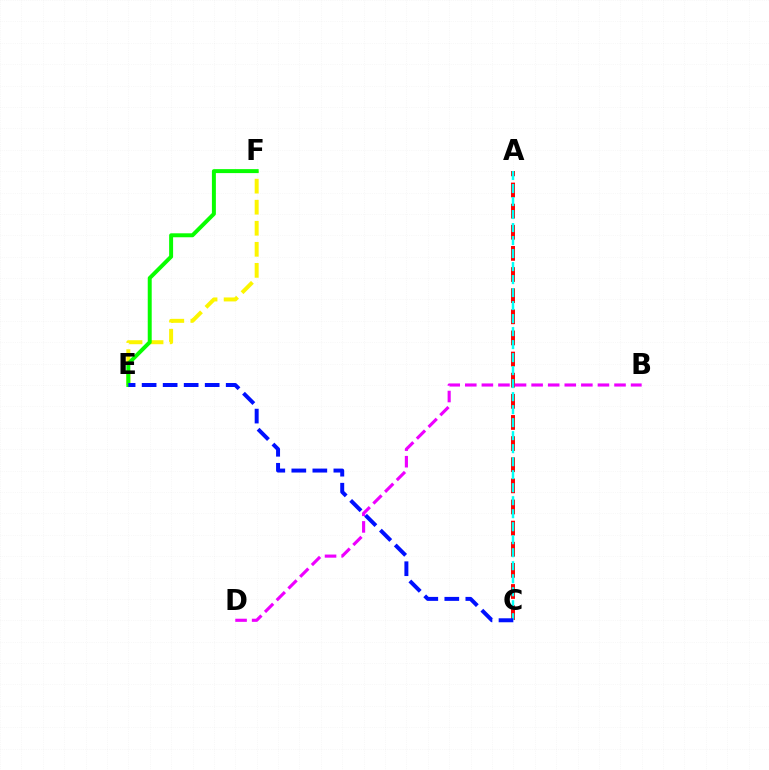{('A', 'C'): [{'color': '#ff0000', 'line_style': 'dashed', 'thickness': 2.87}, {'color': '#00fff6', 'line_style': 'dashed', 'thickness': 1.77}], ('B', 'D'): [{'color': '#ee00ff', 'line_style': 'dashed', 'thickness': 2.25}], ('E', 'F'): [{'color': '#fcf500', 'line_style': 'dashed', 'thickness': 2.86}, {'color': '#08ff00', 'line_style': 'solid', 'thickness': 2.85}], ('C', 'E'): [{'color': '#0010ff', 'line_style': 'dashed', 'thickness': 2.86}]}